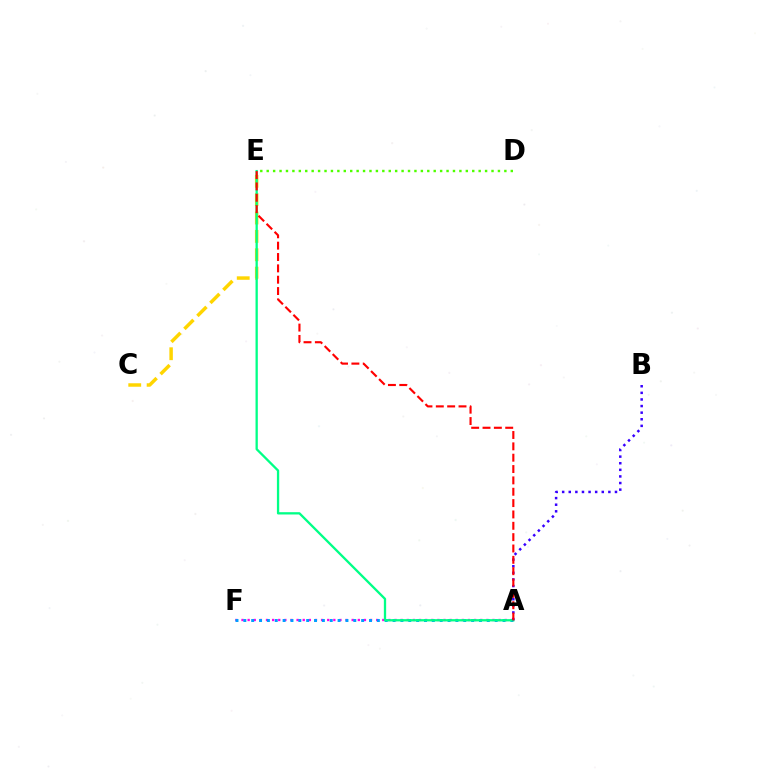{('A', 'F'): [{'color': '#ff00ed', 'line_style': 'dotted', 'thickness': 1.66}, {'color': '#009eff', 'line_style': 'dotted', 'thickness': 2.13}], ('C', 'E'): [{'color': '#ffd500', 'line_style': 'dashed', 'thickness': 2.5}], ('A', 'E'): [{'color': '#00ff86', 'line_style': 'solid', 'thickness': 1.66}, {'color': '#ff0000', 'line_style': 'dashed', 'thickness': 1.54}], ('D', 'E'): [{'color': '#4fff00', 'line_style': 'dotted', 'thickness': 1.75}], ('A', 'B'): [{'color': '#3700ff', 'line_style': 'dotted', 'thickness': 1.79}]}